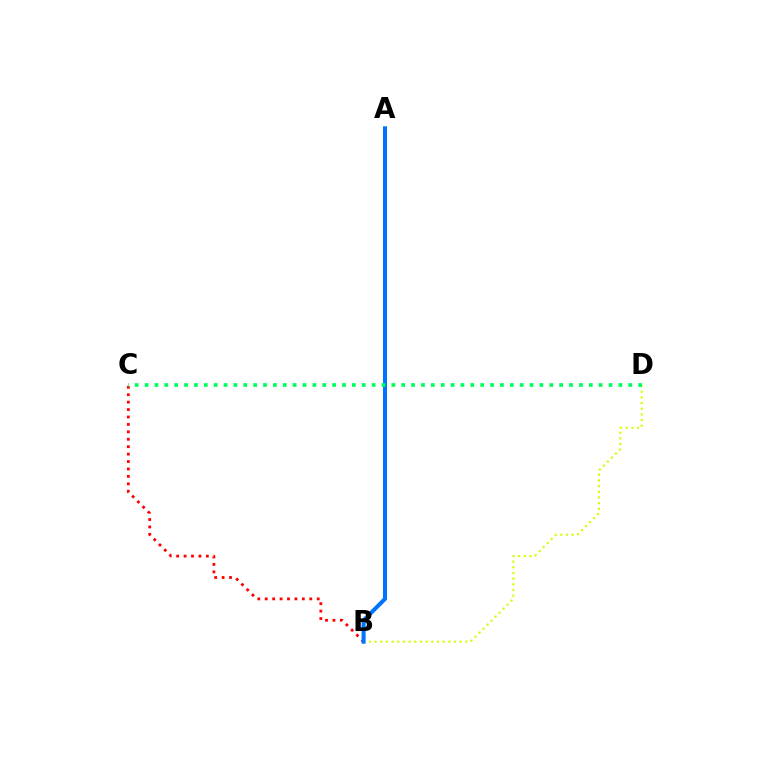{('A', 'B'): [{'color': '#b900ff', 'line_style': 'dotted', 'thickness': 1.65}, {'color': '#0074ff', 'line_style': 'solid', 'thickness': 2.9}], ('B', 'C'): [{'color': '#ff0000', 'line_style': 'dotted', 'thickness': 2.02}], ('B', 'D'): [{'color': '#d1ff00', 'line_style': 'dotted', 'thickness': 1.54}], ('C', 'D'): [{'color': '#00ff5c', 'line_style': 'dotted', 'thickness': 2.68}]}